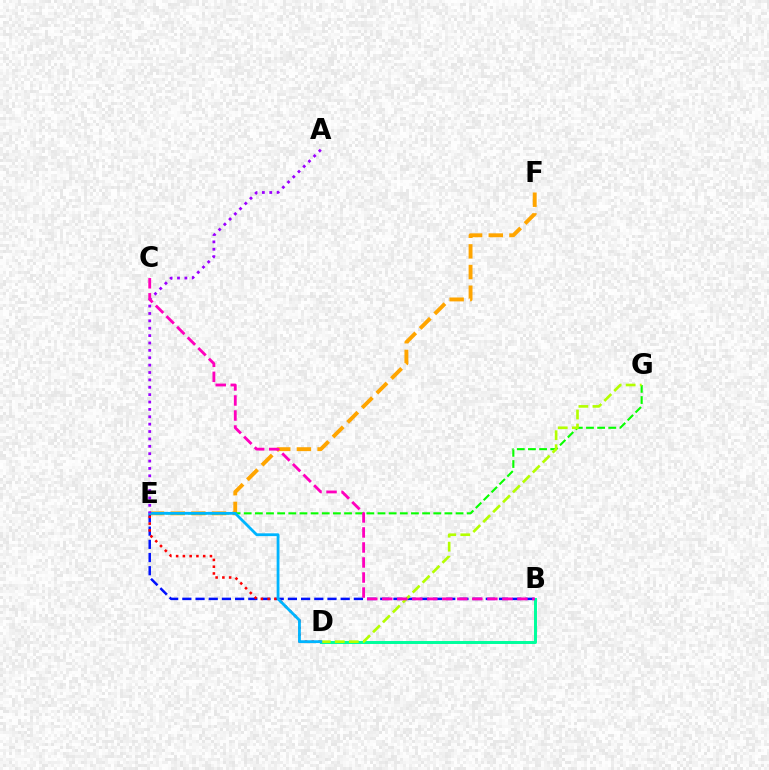{('E', 'F'): [{'color': '#ffa500', 'line_style': 'dashed', 'thickness': 2.81}], ('B', 'D'): [{'color': '#00ff9d', 'line_style': 'solid', 'thickness': 2.14}], ('B', 'E'): [{'color': '#0010ff', 'line_style': 'dashed', 'thickness': 1.79}], ('D', 'E'): [{'color': '#ff0000', 'line_style': 'dotted', 'thickness': 1.84}, {'color': '#00b5ff', 'line_style': 'solid', 'thickness': 2.02}], ('E', 'G'): [{'color': '#08ff00', 'line_style': 'dashed', 'thickness': 1.51}], ('D', 'G'): [{'color': '#b3ff00', 'line_style': 'dashed', 'thickness': 1.91}], ('A', 'E'): [{'color': '#9b00ff', 'line_style': 'dotted', 'thickness': 2.01}], ('B', 'C'): [{'color': '#ff00bd', 'line_style': 'dashed', 'thickness': 2.04}]}